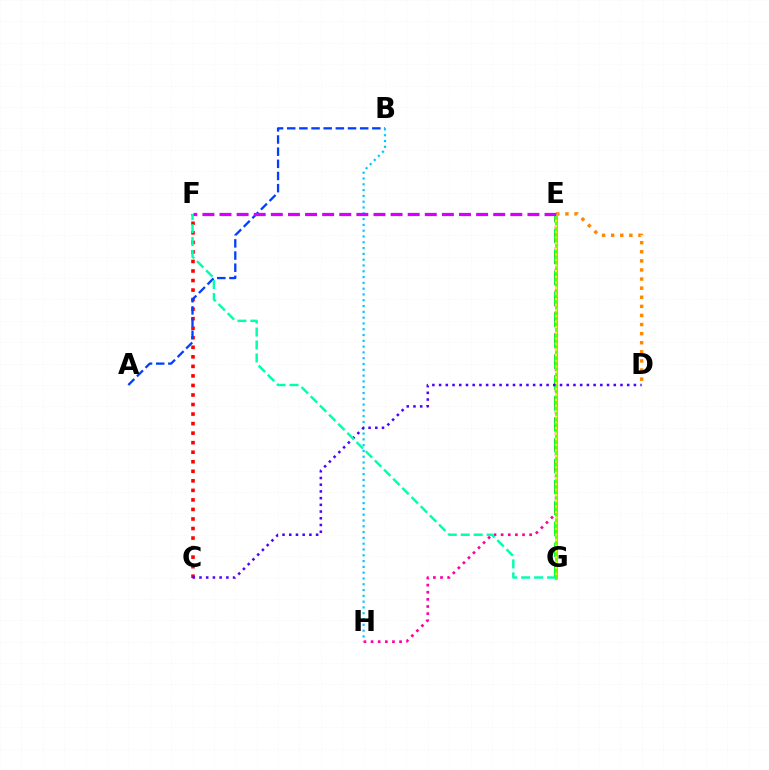{('E', 'G'): [{'color': '#00ff27', 'line_style': 'dashed', 'thickness': 2.84}, {'color': '#66ff00', 'line_style': 'solid', 'thickness': 2.07}, {'color': '#eeff00', 'line_style': 'dotted', 'thickness': 1.52}], ('C', 'F'): [{'color': '#ff0000', 'line_style': 'dotted', 'thickness': 2.59}], ('A', 'B'): [{'color': '#003fff', 'line_style': 'dashed', 'thickness': 1.65}], ('E', 'H'): [{'color': '#ff00a0', 'line_style': 'dotted', 'thickness': 1.94}], ('D', 'E'): [{'color': '#ff8800', 'line_style': 'dotted', 'thickness': 2.47}], ('B', 'H'): [{'color': '#00c7ff', 'line_style': 'dotted', 'thickness': 1.57}], ('C', 'D'): [{'color': '#4f00ff', 'line_style': 'dotted', 'thickness': 1.83}], ('E', 'F'): [{'color': '#d600ff', 'line_style': 'dashed', 'thickness': 2.32}], ('F', 'G'): [{'color': '#00ffaf', 'line_style': 'dashed', 'thickness': 1.76}]}